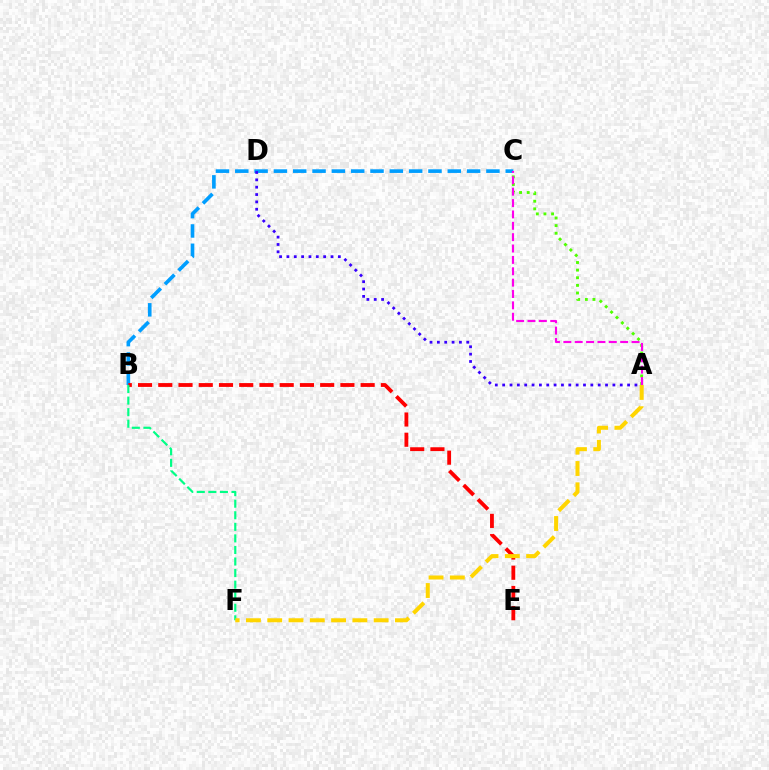{('B', 'C'): [{'color': '#009eff', 'line_style': 'dashed', 'thickness': 2.62}], ('A', 'C'): [{'color': '#4fff00', 'line_style': 'dotted', 'thickness': 2.07}, {'color': '#ff00ed', 'line_style': 'dashed', 'thickness': 1.54}], ('B', 'E'): [{'color': '#ff0000', 'line_style': 'dashed', 'thickness': 2.75}], ('B', 'F'): [{'color': '#00ff86', 'line_style': 'dashed', 'thickness': 1.57}], ('A', 'F'): [{'color': '#ffd500', 'line_style': 'dashed', 'thickness': 2.89}], ('A', 'D'): [{'color': '#3700ff', 'line_style': 'dotted', 'thickness': 2.0}]}